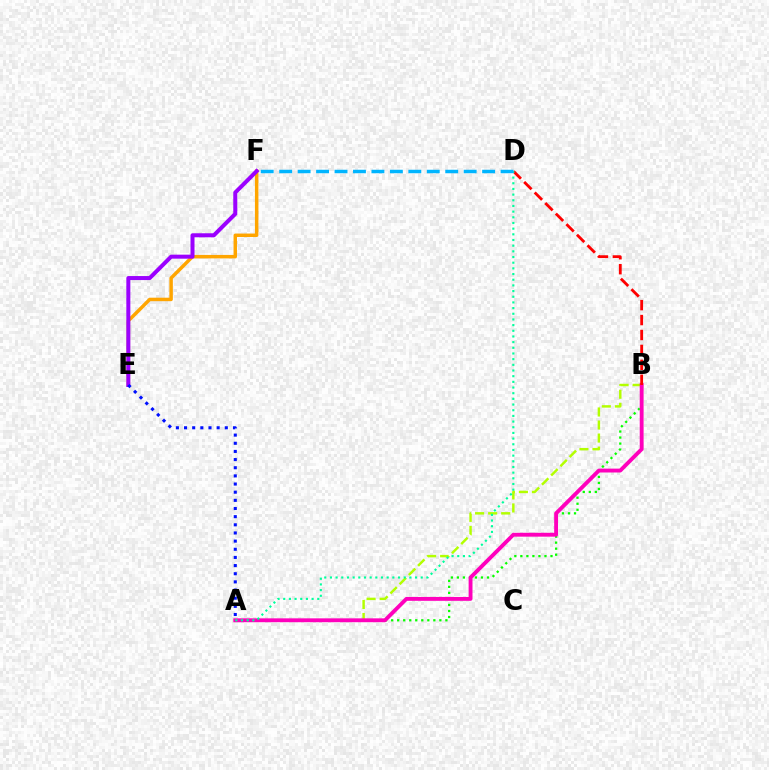{('A', 'B'): [{'color': '#08ff00', 'line_style': 'dotted', 'thickness': 1.64}, {'color': '#b3ff00', 'line_style': 'dashed', 'thickness': 1.77}, {'color': '#ff00bd', 'line_style': 'solid', 'thickness': 2.79}], ('E', 'F'): [{'color': '#ffa500', 'line_style': 'solid', 'thickness': 2.5}, {'color': '#9b00ff', 'line_style': 'solid', 'thickness': 2.89}], ('B', 'D'): [{'color': '#ff0000', 'line_style': 'dashed', 'thickness': 2.03}], ('A', 'E'): [{'color': '#0010ff', 'line_style': 'dotted', 'thickness': 2.22}], ('A', 'D'): [{'color': '#00ff9d', 'line_style': 'dotted', 'thickness': 1.54}], ('D', 'F'): [{'color': '#00b5ff', 'line_style': 'dashed', 'thickness': 2.51}]}